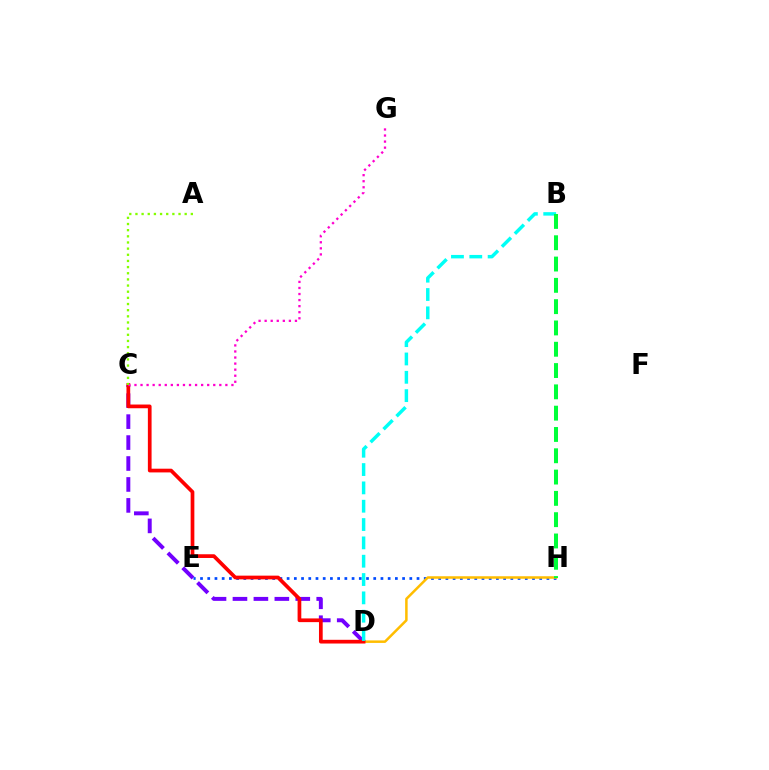{('C', 'D'): [{'color': '#7200ff', 'line_style': 'dashed', 'thickness': 2.84}, {'color': '#ff0000', 'line_style': 'solid', 'thickness': 2.67}], ('E', 'H'): [{'color': '#004bff', 'line_style': 'dotted', 'thickness': 1.96}], ('D', 'H'): [{'color': '#ffbd00', 'line_style': 'solid', 'thickness': 1.81}], ('C', 'G'): [{'color': '#ff00cf', 'line_style': 'dotted', 'thickness': 1.65}], ('B', 'D'): [{'color': '#00fff6', 'line_style': 'dashed', 'thickness': 2.49}], ('B', 'H'): [{'color': '#00ff39', 'line_style': 'dashed', 'thickness': 2.89}], ('A', 'C'): [{'color': '#84ff00', 'line_style': 'dotted', 'thickness': 1.67}]}